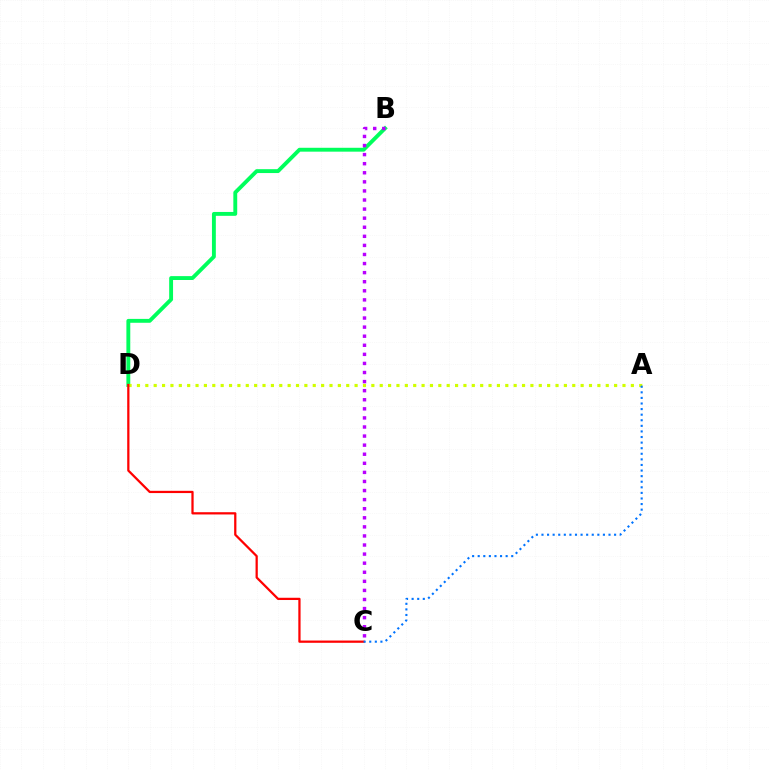{('B', 'D'): [{'color': '#00ff5c', 'line_style': 'solid', 'thickness': 2.79}], ('A', 'D'): [{'color': '#d1ff00', 'line_style': 'dotted', 'thickness': 2.27}], ('B', 'C'): [{'color': '#b900ff', 'line_style': 'dotted', 'thickness': 2.47}], ('C', 'D'): [{'color': '#ff0000', 'line_style': 'solid', 'thickness': 1.62}], ('A', 'C'): [{'color': '#0074ff', 'line_style': 'dotted', 'thickness': 1.52}]}